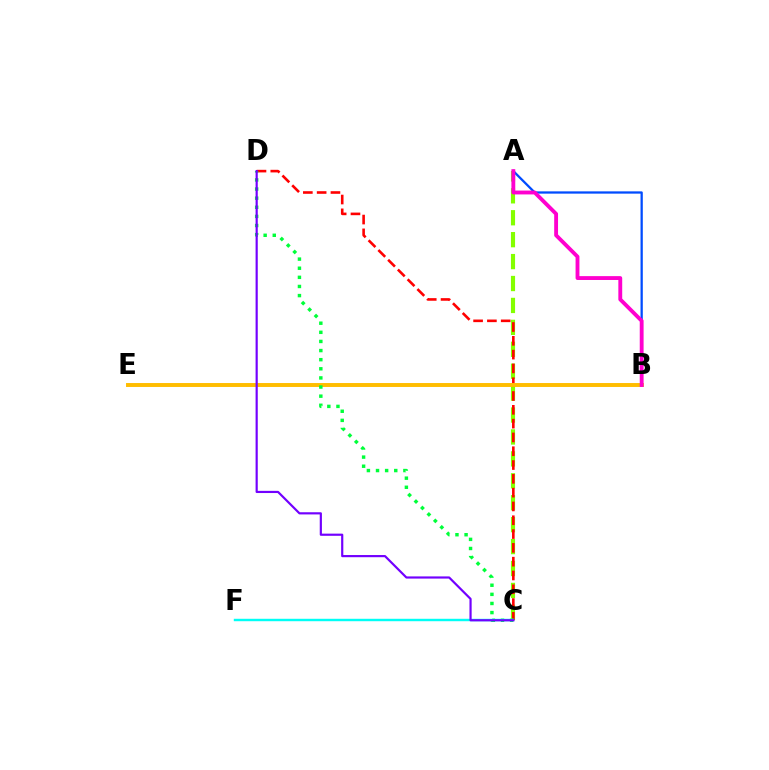{('A', 'C'): [{'color': '#84ff00', 'line_style': 'dashed', 'thickness': 2.98}], ('C', 'D'): [{'color': '#ff0000', 'line_style': 'dashed', 'thickness': 1.88}, {'color': '#00ff39', 'line_style': 'dotted', 'thickness': 2.48}, {'color': '#7200ff', 'line_style': 'solid', 'thickness': 1.57}], ('B', 'E'): [{'color': '#ffbd00', 'line_style': 'solid', 'thickness': 2.83}], ('A', 'B'): [{'color': '#004bff', 'line_style': 'solid', 'thickness': 1.64}, {'color': '#ff00cf', 'line_style': 'solid', 'thickness': 2.78}], ('C', 'F'): [{'color': '#00fff6', 'line_style': 'solid', 'thickness': 1.75}]}